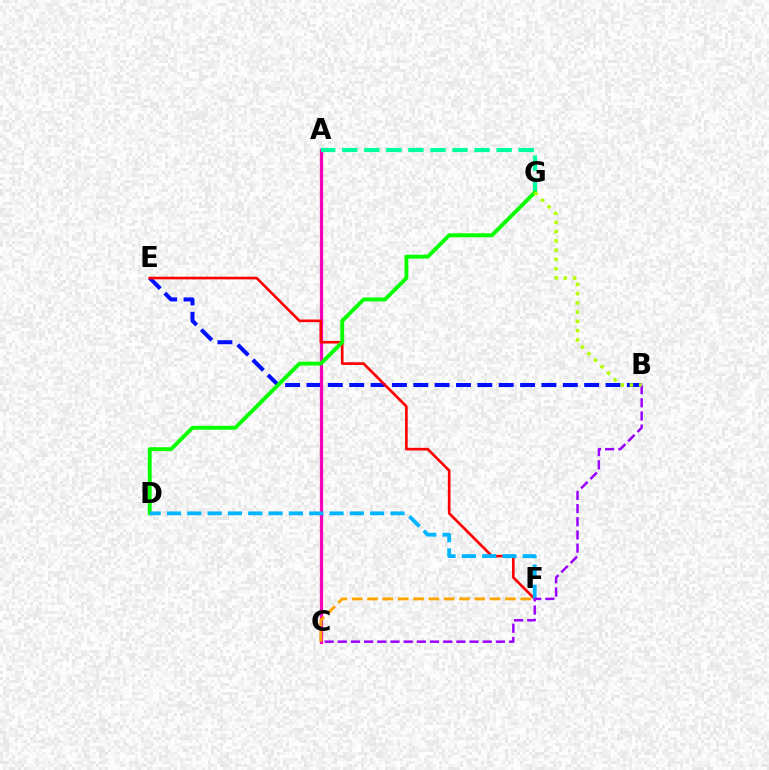{('B', 'E'): [{'color': '#0010ff', 'line_style': 'dashed', 'thickness': 2.9}], ('A', 'C'): [{'color': '#ff00bd', 'line_style': 'solid', 'thickness': 2.35}], ('E', 'F'): [{'color': '#ff0000', 'line_style': 'solid', 'thickness': 1.91}], ('C', 'F'): [{'color': '#ffa500', 'line_style': 'dashed', 'thickness': 2.08}], ('A', 'G'): [{'color': '#00ff9d', 'line_style': 'dashed', 'thickness': 3.0}], ('D', 'G'): [{'color': '#08ff00', 'line_style': 'solid', 'thickness': 2.8}], ('D', 'F'): [{'color': '#00b5ff', 'line_style': 'dashed', 'thickness': 2.76}], ('B', 'C'): [{'color': '#9b00ff', 'line_style': 'dashed', 'thickness': 1.79}], ('B', 'G'): [{'color': '#b3ff00', 'line_style': 'dotted', 'thickness': 2.52}]}